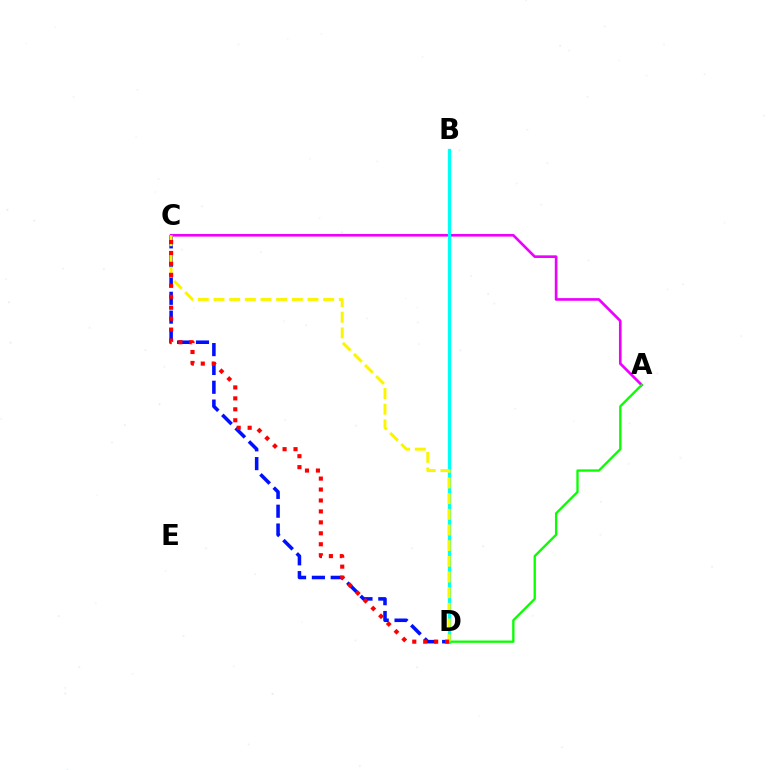{('C', 'D'): [{'color': '#0010ff', 'line_style': 'dashed', 'thickness': 2.56}, {'color': '#fcf500', 'line_style': 'dashed', 'thickness': 2.13}, {'color': '#ff0000', 'line_style': 'dotted', 'thickness': 2.97}], ('A', 'C'): [{'color': '#ee00ff', 'line_style': 'solid', 'thickness': 1.91}], ('B', 'D'): [{'color': '#00fff6', 'line_style': 'solid', 'thickness': 2.36}], ('A', 'D'): [{'color': '#08ff00', 'line_style': 'solid', 'thickness': 1.67}]}